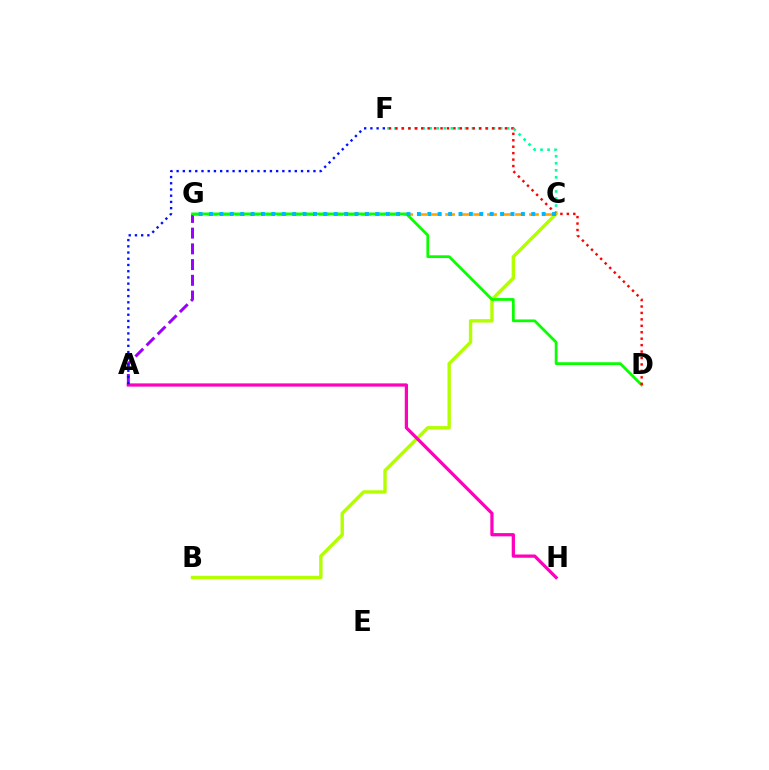{('A', 'G'): [{'color': '#9b00ff', 'line_style': 'dashed', 'thickness': 2.14}], ('C', 'F'): [{'color': '#00ff9d', 'line_style': 'dotted', 'thickness': 1.91}], ('B', 'C'): [{'color': '#b3ff00', 'line_style': 'solid', 'thickness': 2.44}], ('A', 'H'): [{'color': '#ff00bd', 'line_style': 'solid', 'thickness': 2.34}], ('C', 'G'): [{'color': '#ffa500', 'line_style': 'dashed', 'thickness': 1.9}, {'color': '#00b5ff', 'line_style': 'dotted', 'thickness': 2.82}], ('D', 'G'): [{'color': '#08ff00', 'line_style': 'solid', 'thickness': 1.99}], ('A', 'F'): [{'color': '#0010ff', 'line_style': 'dotted', 'thickness': 1.69}], ('D', 'F'): [{'color': '#ff0000', 'line_style': 'dotted', 'thickness': 1.75}]}